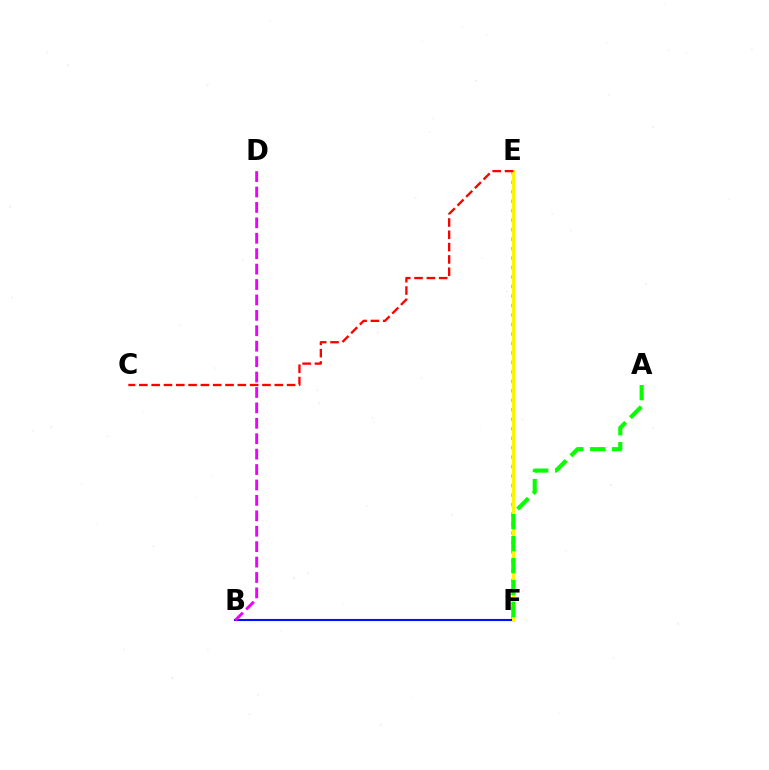{('E', 'F'): [{'color': '#00fff6', 'line_style': 'dotted', 'thickness': 2.58}, {'color': '#fcf500', 'line_style': 'solid', 'thickness': 2.17}], ('B', 'F'): [{'color': '#0010ff', 'line_style': 'solid', 'thickness': 1.5}], ('A', 'F'): [{'color': '#08ff00', 'line_style': 'dashed', 'thickness': 2.98}], ('C', 'E'): [{'color': '#ff0000', 'line_style': 'dashed', 'thickness': 1.67}], ('B', 'D'): [{'color': '#ee00ff', 'line_style': 'dashed', 'thickness': 2.09}]}